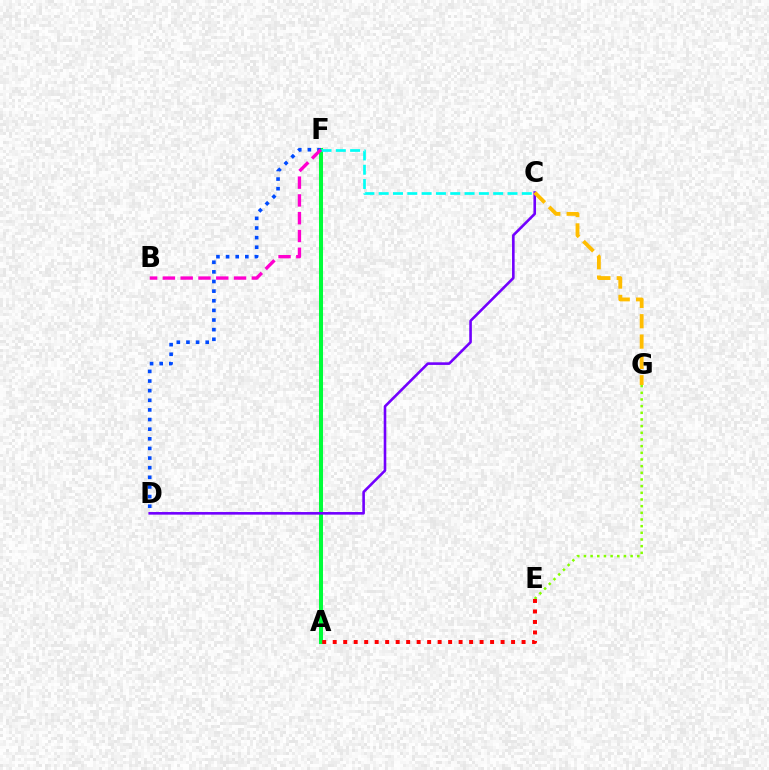{('A', 'F'): [{'color': '#00ff39', 'line_style': 'solid', 'thickness': 2.89}], ('E', 'G'): [{'color': '#84ff00', 'line_style': 'dotted', 'thickness': 1.81}], ('C', 'D'): [{'color': '#7200ff', 'line_style': 'solid', 'thickness': 1.88}], ('D', 'F'): [{'color': '#004bff', 'line_style': 'dotted', 'thickness': 2.62}], ('C', 'F'): [{'color': '#00fff6', 'line_style': 'dashed', 'thickness': 1.94}], ('C', 'G'): [{'color': '#ffbd00', 'line_style': 'dashed', 'thickness': 2.76}], ('A', 'E'): [{'color': '#ff0000', 'line_style': 'dotted', 'thickness': 2.85}], ('B', 'F'): [{'color': '#ff00cf', 'line_style': 'dashed', 'thickness': 2.42}]}